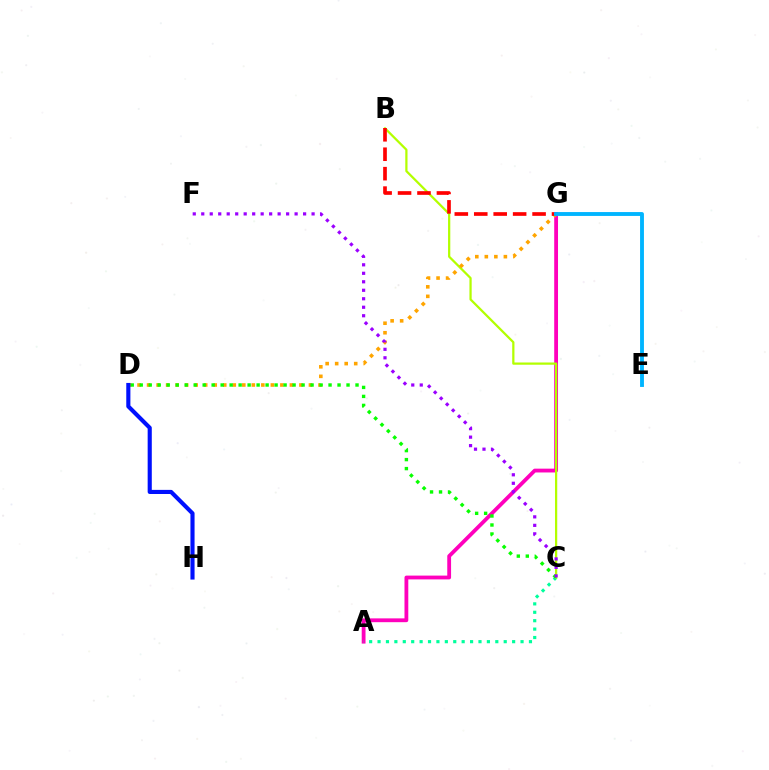{('A', 'G'): [{'color': '#ff00bd', 'line_style': 'solid', 'thickness': 2.74}], ('A', 'C'): [{'color': '#00ff9d', 'line_style': 'dotted', 'thickness': 2.29}], ('B', 'C'): [{'color': '#b3ff00', 'line_style': 'solid', 'thickness': 1.61}], ('D', 'G'): [{'color': '#ffa500', 'line_style': 'dotted', 'thickness': 2.59}], ('C', 'D'): [{'color': '#08ff00', 'line_style': 'dotted', 'thickness': 2.44}], ('D', 'H'): [{'color': '#0010ff', 'line_style': 'solid', 'thickness': 2.97}], ('C', 'F'): [{'color': '#9b00ff', 'line_style': 'dotted', 'thickness': 2.31}], ('B', 'G'): [{'color': '#ff0000', 'line_style': 'dashed', 'thickness': 2.64}], ('E', 'G'): [{'color': '#00b5ff', 'line_style': 'solid', 'thickness': 2.78}]}